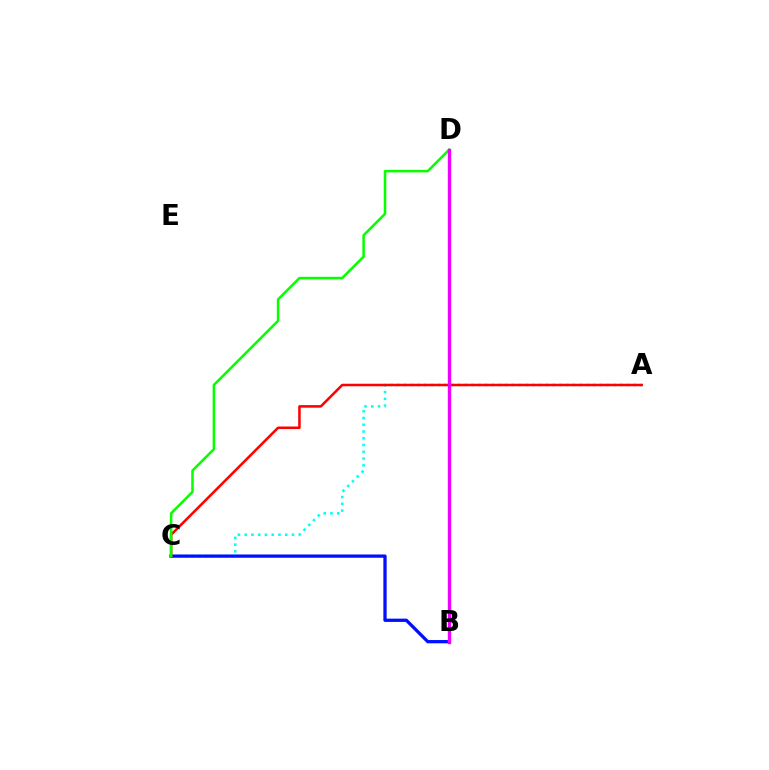{('A', 'C'): [{'color': '#00fff6', 'line_style': 'dotted', 'thickness': 1.84}, {'color': '#ff0000', 'line_style': 'solid', 'thickness': 1.82}], ('B', 'C'): [{'color': '#0010ff', 'line_style': 'solid', 'thickness': 2.36}], ('B', 'D'): [{'color': '#fcf500', 'line_style': 'dashed', 'thickness': 1.54}, {'color': '#ee00ff', 'line_style': 'solid', 'thickness': 2.42}], ('C', 'D'): [{'color': '#08ff00', 'line_style': 'solid', 'thickness': 1.83}]}